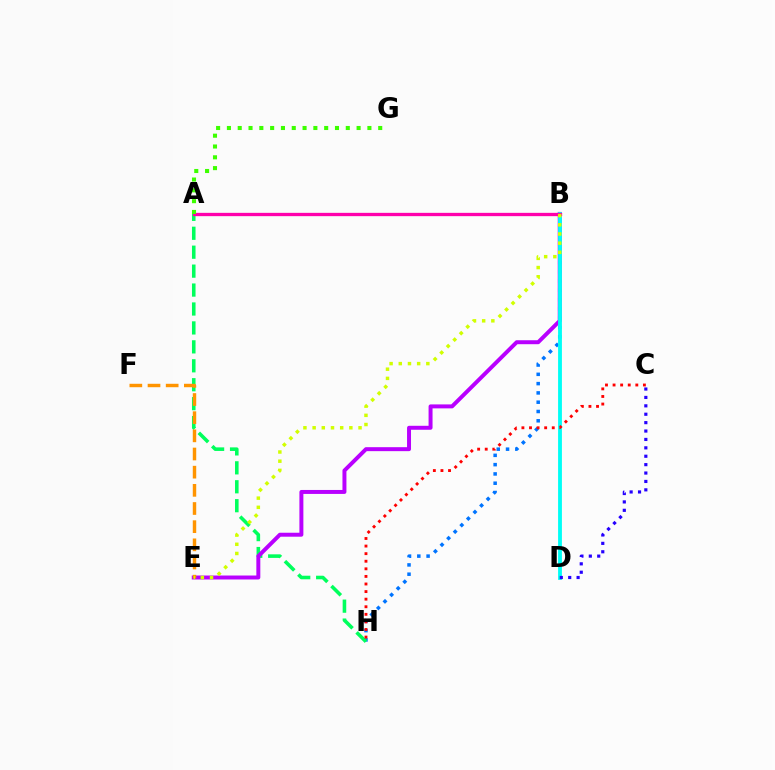{('B', 'H'): [{'color': '#0074ff', 'line_style': 'dotted', 'thickness': 2.52}], ('A', 'H'): [{'color': '#00ff5c', 'line_style': 'dashed', 'thickness': 2.57}], ('B', 'E'): [{'color': '#b900ff', 'line_style': 'solid', 'thickness': 2.85}, {'color': '#d1ff00', 'line_style': 'dotted', 'thickness': 2.5}], ('B', 'D'): [{'color': '#00fff6', 'line_style': 'solid', 'thickness': 2.76}], ('C', 'H'): [{'color': '#ff0000', 'line_style': 'dotted', 'thickness': 2.06}], ('A', 'B'): [{'color': '#ff00ac', 'line_style': 'solid', 'thickness': 2.38}], ('E', 'F'): [{'color': '#ff9400', 'line_style': 'dashed', 'thickness': 2.47}], ('C', 'D'): [{'color': '#2500ff', 'line_style': 'dotted', 'thickness': 2.28}], ('A', 'G'): [{'color': '#3dff00', 'line_style': 'dotted', 'thickness': 2.94}]}